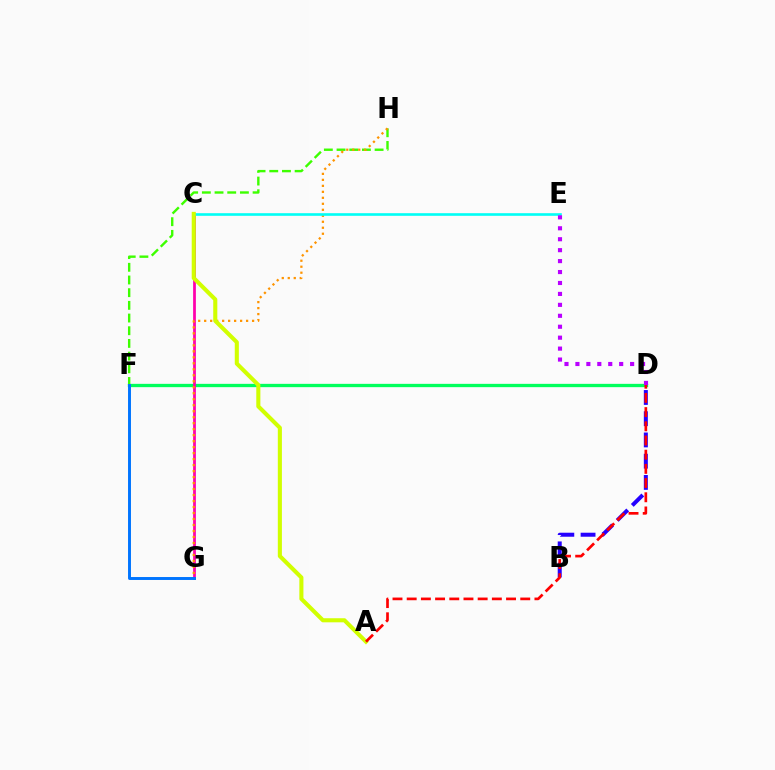{('D', 'F'): [{'color': '#00ff5c', 'line_style': 'solid', 'thickness': 2.38}], ('C', 'G'): [{'color': '#ff00ac', 'line_style': 'solid', 'thickness': 1.99}], ('F', 'H'): [{'color': '#3dff00', 'line_style': 'dashed', 'thickness': 1.72}], ('F', 'G'): [{'color': '#0074ff', 'line_style': 'solid', 'thickness': 2.11}], ('B', 'D'): [{'color': '#2500ff', 'line_style': 'dashed', 'thickness': 2.88}], ('G', 'H'): [{'color': '#ff9400', 'line_style': 'dotted', 'thickness': 1.63}], ('C', 'E'): [{'color': '#00fff6', 'line_style': 'solid', 'thickness': 1.88}], ('A', 'C'): [{'color': '#d1ff00', 'line_style': 'solid', 'thickness': 2.94}], ('A', 'D'): [{'color': '#ff0000', 'line_style': 'dashed', 'thickness': 1.93}], ('D', 'E'): [{'color': '#b900ff', 'line_style': 'dotted', 'thickness': 2.97}]}